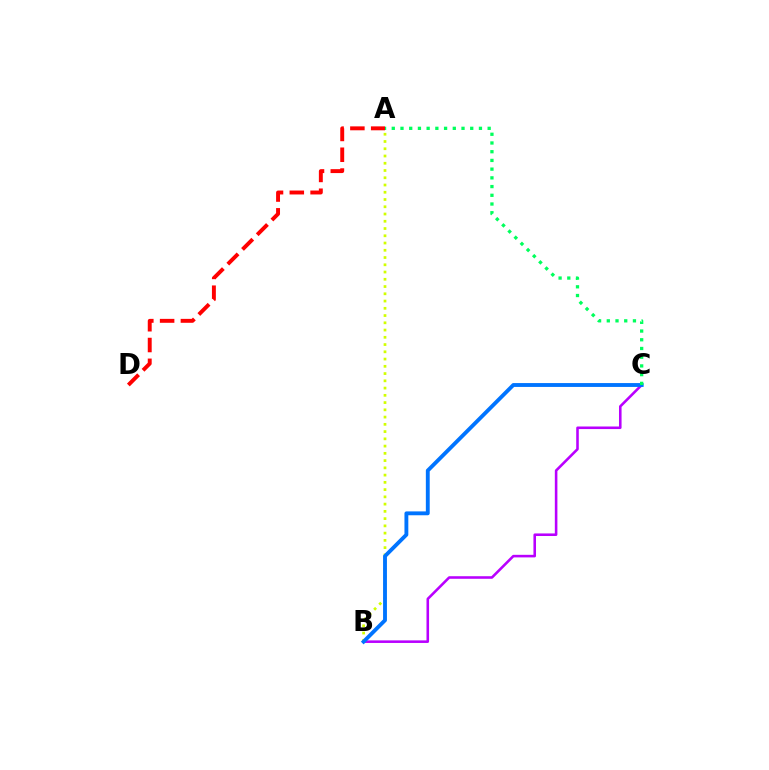{('A', 'D'): [{'color': '#ff0000', 'line_style': 'dashed', 'thickness': 2.82}], ('B', 'C'): [{'color': '#b900ff', 'line_style': 'solid', 'thickness': 1.85}, {'color': '#0074ff', 'line_style': 'solid', 'thickness': 2.78}], ('A', 'B'): [{'color': '#d1ff00', 'line_style': 'dotted', 'thickness': 1.97}], ('A', 'C'): [{'color': '#00ff5c', 'line_style': 'dotted', 'thickness': 2.37}]}